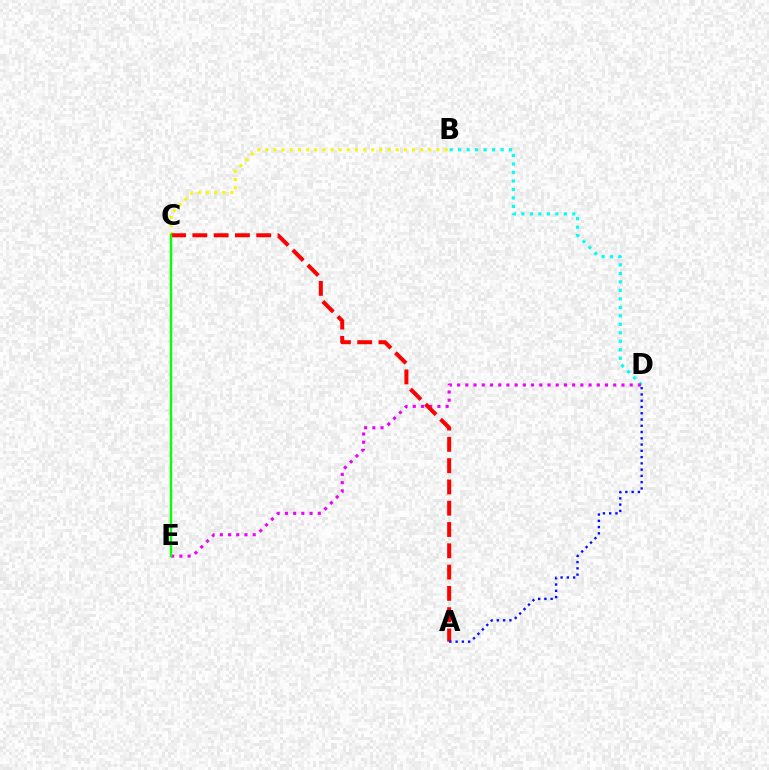{('B', 'D'): [{'color': '#00fff6', 'line_style': 'dotted', 'thickness': 2.31}], ('D', 'E'): [{'color': '#ee00ff', 'line_style': 'dotted', 'thickness': 2.23}], ('B', 'C'): [{'color': '#fcf500', 'line_style': 'dotted', 'thickness': 2.21}], ('A', 'C'): [{'color': '#ff0000', 'line_style': 'dashed', 'thickness': 2.89}], ('C', 'E'): [{'color': '#08ff00', 'line_style': 'solid', 'thickness': 1.73}], ('A', 'D'): [{'color': '#0010ff', 'line_style': 'dotted', 'thickness': 1.7}]}